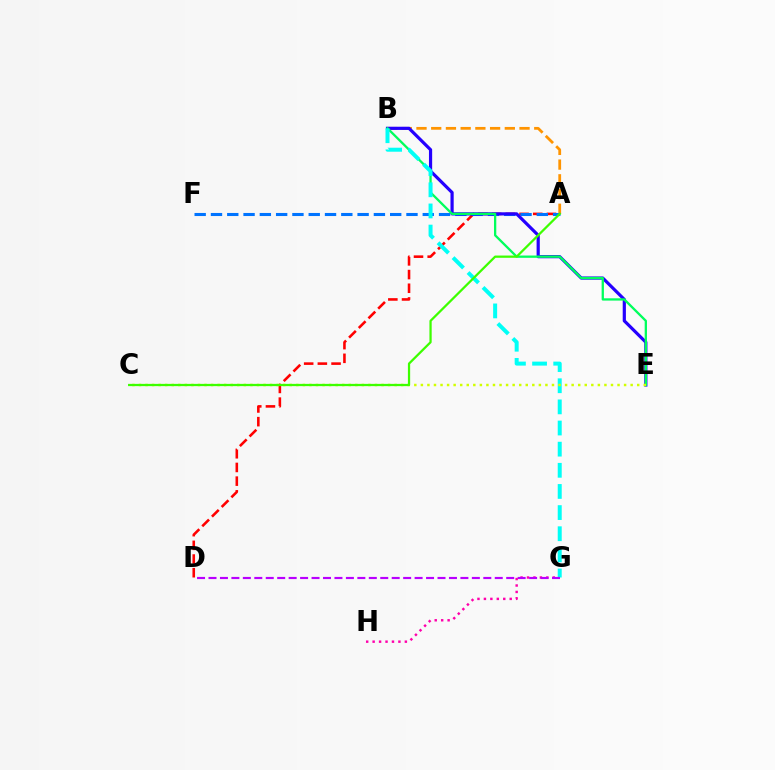{('A', 'B'): [{'color': '#ff9400', 'line_style': 'dashed', 'thickness': 2.0}], ('A', 'D'): [{'color': '#ff0000', 'line_style': 'dashed', 'thickness': 1.86}], ('A', 'F'): [{'color': '#0074ff', 'line_style': 'dashed', 'thickness': 2.21}], ('B', 'E'): [{'color': '#2500ff', 'line_style': 'solid', 'thickness': 2.3}, {'color': '#00ff5c', 'line_style': 'solid', 'thickness': 1.65}], ('G', 'H'): [{'color': '#ff00ac', 'line_style': 'dotted', 'thickness': 1.75}], ('B', 'G'): [{'color': '#00fff6', 'line_style': 'dashed', 'thickness': 2.87}], ('C', 'E'): [{'color': '#d1ff00', 'line_style': 'dotted', 'thickness': 1.78}], ('D', 'G'): [{'color': '#b900ff', 'line_style': 'dashed', 'thickness': 1.56}], ('A', 'C'): [{'color': '#3dff00', 'line_style': 'solid', 'thickness': 1.62}]}